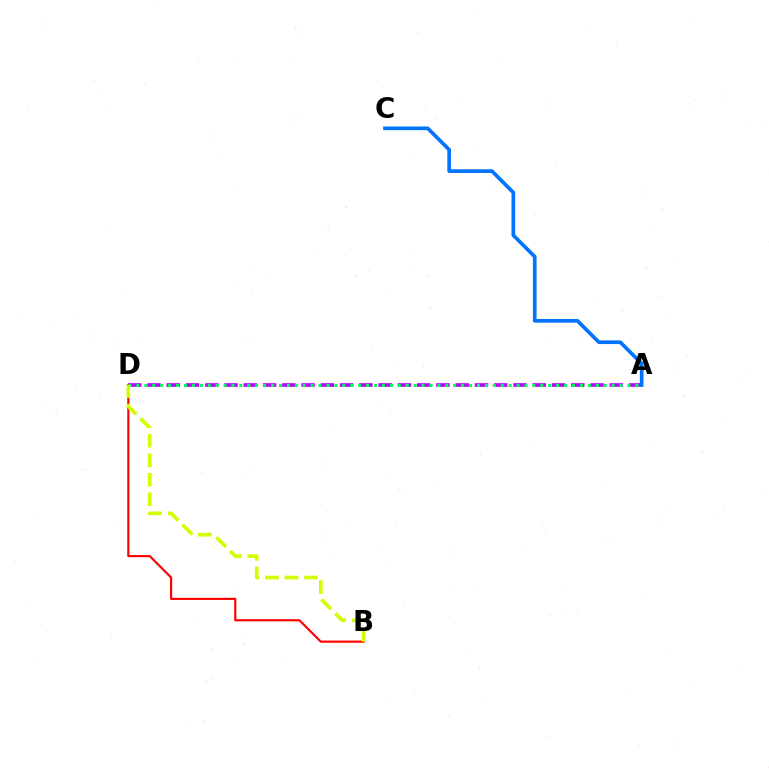{('A', 'D'): [{'color': '#b900ff', 'line_style': 'dashed', 'thickness': 2.62}, {'color': '#00ff5c', 'line_style': 'dotted', 'thickness': 2.15}], ('B', 'D'): [{'color': '#ff0000', 'line_style': 'solid', 'thickness': 1.56}, {'color': '#d1ff00', 'line_style': 'dashed', 'thickness': 2.65}], ('A', 'C'): [{'color': '#0074ff', 'line_style': 'solid', 'thickness': 2.65}]}